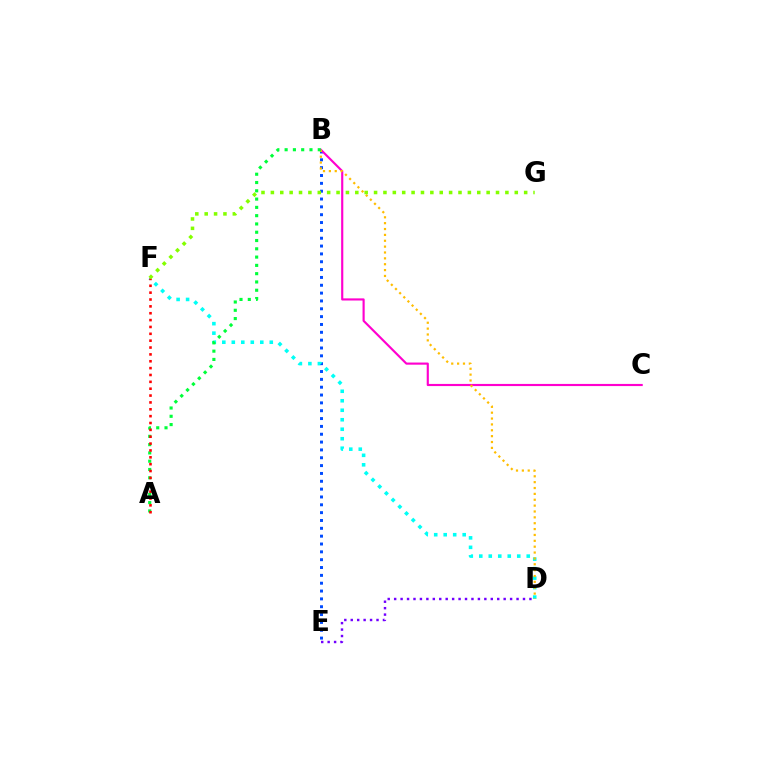{('B', 'E'): [{'color': '#004bff', 'line_style': 'dotted', 'thickness': 2.13}], ('D', 'F'): [{'color': '#00fff6', 'line_style': 'dotted', 'thickness': 2.58}], ('D', 'E'): [{'color': '#7200ff', 'line_style': 'dotted', 'thickness': 1.75}], ('B', 'C'): [{'color': '#ff00cf', 'line_style': 'solid', 'thickness': 1.54}], ('B', 'D'): [{'color': '#ffbd00', 'line_style': 'dotted', 'thickness': 1.59}], ('A', 'B'): [{'color': '#00ff39', 'line_style': 'dotted', 'thickness': 2.25}], ('A', 'F'): [{'color': '#ff0000', 'line_style': 'dotted', 'thickness': 1.86}], ('F', 'G'): [{'color': '#84ff00', 'line_style': 'dotted', 'thickness': 2.55}]}